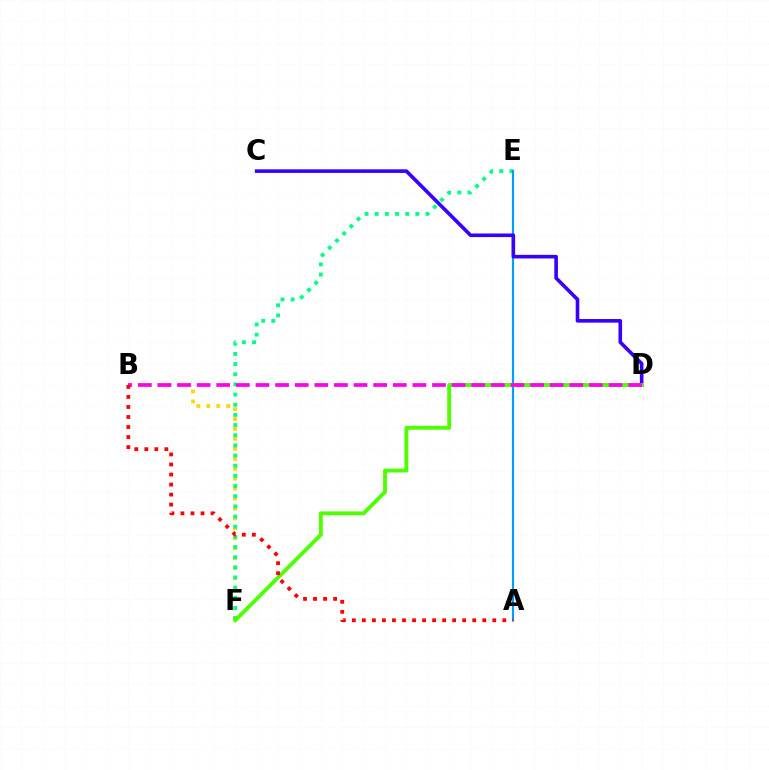{('B', 'F'): [{'color': '#ffd500', 'line_style': 'dotted', 'thickness': 2.7}], ('E', 'F'): [{'color': '#00ff86', 'line_style': 'dotted', 'thickness': 2.76}], ('A', 'E'): [{'color': '#009eff', 'line_style': 'solid', 'thickness': 1.57}], ('C', 'D'): [{'color': '#3700ff', 'line_style': 'solid', 'thickness': 2.6}], ('D', 'F'): [{'color': '#4fff00', 'line_style': 'solid', 'thickness': 2.78}], ('B', 'D'): [{'color': '#ff00ed', 'line_style': 'dashed', 'thickness': 2.66}], ('A', 'B'): [{'color': '#ff0000', 'line_style': 'dotted', 'thickness': 2.73}]}